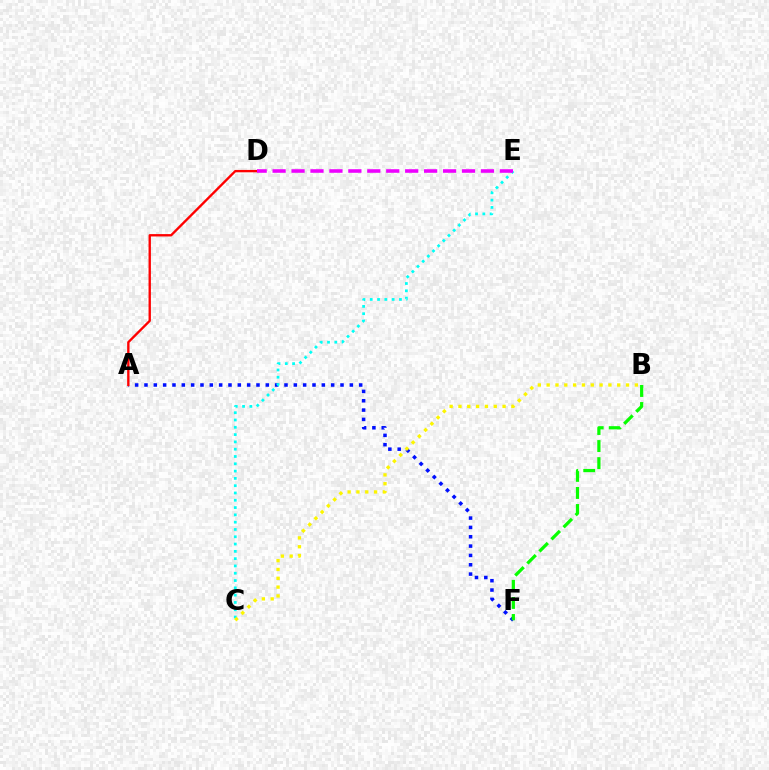{('A', 'F'): [{'color': '#0010ff', 'line_style': 'dotted', 'thickness': 2.54}], ('C', 'E'): [{'color': '#00fff6', 'line_style': 'dotted', 'thickness': 1.98}], ('A', 'D'): [{'color': '#ff0000', 'line_style': 'solid', 'thickness': 1.7}], ('B', 'F'): [{'color': '#08ff00', 'line_style': 'dashed', 'thickness': 2.32}], ('D', 'E'): [{'color': '#ee00ff', 'line_style': 'dashed', 'thickness': 2.57}], ('B', 'C'): [{'color': '#fcf500', 'line_style': 'dotted', 'thickness': 2.4}]}